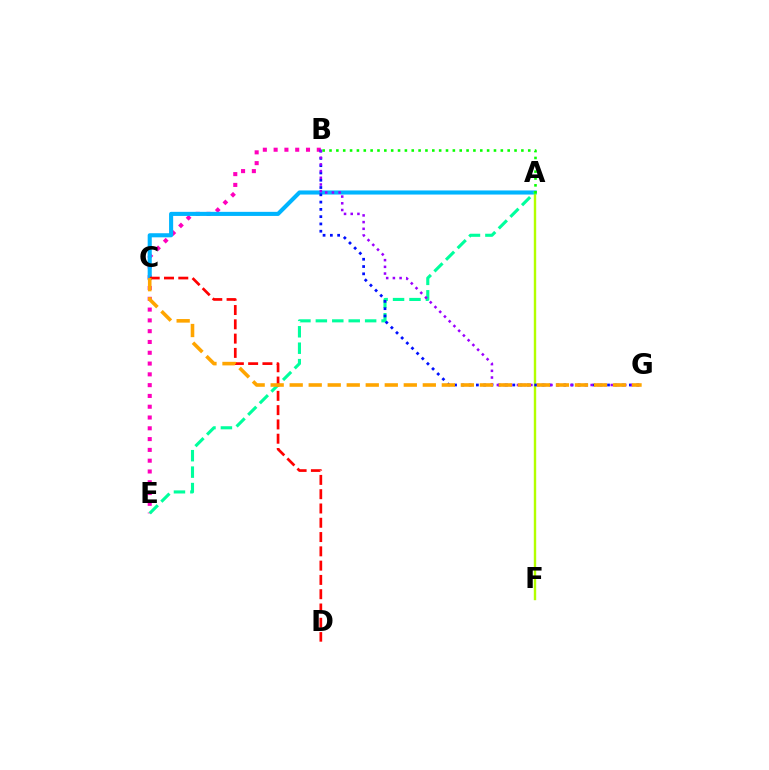{('B', 'E'): [{'color': '#ff00bd', 'line_style': 'dotted', 'thickness': 2.93}], ('A', 'C'): [{'color': '#00b5ff', 'line_style': 'solid', 'thickness': 2.95}], ('A', 'F'): [{'color': '#b3ff00', 'line_style': 'solid', 'thickness': 1.73}], ('A', 'E'): [{'color': '#00ff9d', 'line_style': 'dashed', 'thickness': 2.23}], ('C', 'D'): [{'color': '#ff0000', 'line_style': 'dashed', 'thickness': 1.94}], ('B', 'G'): [{'color': '#0010ff', 'line_style': 'dotted', 'thickness': 1.98}, {'color': '#9b00ff', 'line_style': 'dotted', 'thickness': 1.82}], ('A', 'B'): [{'color': '#08ff00', 'line_style': 'dotted', 'thickness': 1.86}], ('C', 'G'): [{'color': '#ffa500', 'line_style': 'dashed', 'thickness': 2.58}]}